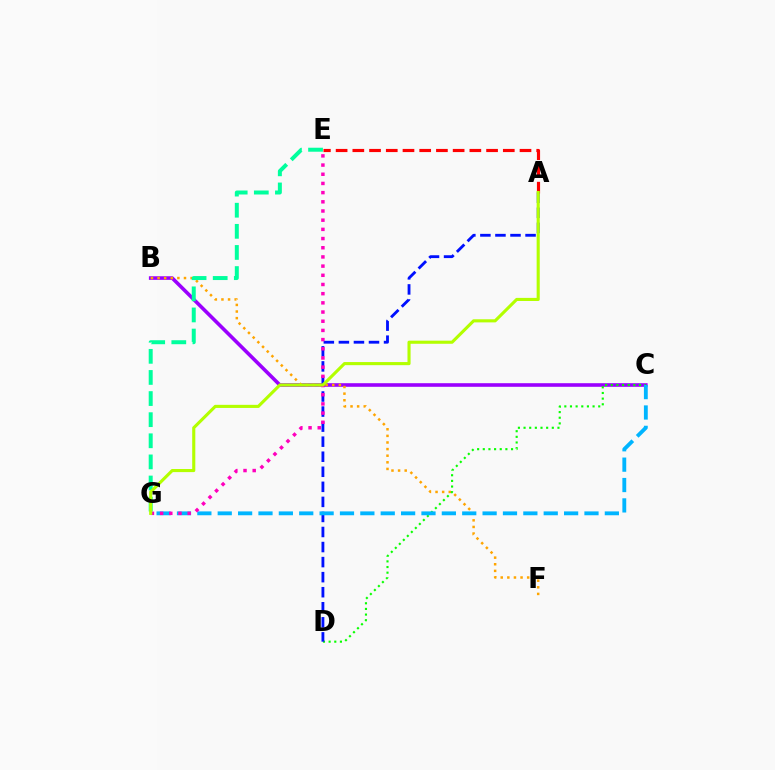{('B', 'C'): [{'color': '#9b00ff', 'line_style': 'solid', 'thickness': 2.59}], ('B', 'F'): [{'color': '#ffa500', 'line_style': 'dotted', 'thickness': 1.8}], ('C', 'D'): [{'color': '#08ff00', 'line_style': 'dotted', 'thickness': 1.54}], ('A', 'D'): [{'color': '#0010ff', 'line_style': 'dashed', 'thickness': 2.04}], ('A', 'E'): [{'color': '#ff0000', 'line_style': 'dashed', 'thickness': 2.27}], ('E', 'G'): [{'color': '#00ff9d', 'line_style': 'dashed', 'thickness': 2.87}, {'color': '#ff00bd', 'line_style': 'dotted', 'thickness': 2.5}], ('C', 'G'): [{'color': '#00b5ff', 'line_style': 'dashed', 'thickness': 2.77}], ('A', 'G'): [{'color': '#b3ff00', 'line_style': 'solid', 'thickness': 2.23}]}